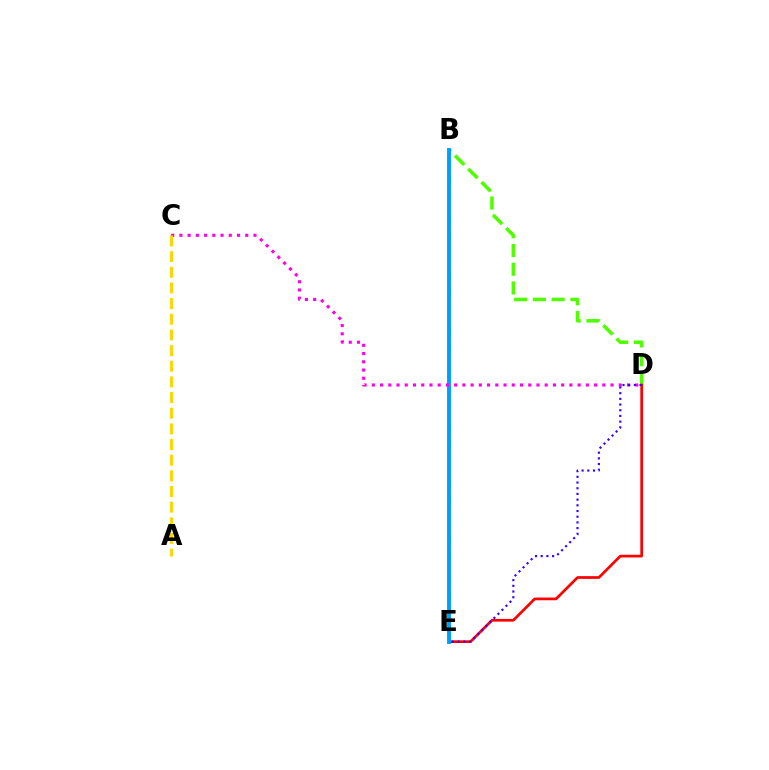{('B', 'E'): [{'color': '#00ff86', 'line_style': 'dashed', 'thickness': 1.88}, {'color': '#009eff', 'line_style': 'solid', 'thickness': 2.79}], ('B', 'D'): [{'color': '#4fff00', 'line_style': 'dashed', 'thickness': 2.55}], ('D', 'E'): [{'color': '#ff0000', 'line_style': 'solid', 'thickness': 1.95}, {'color': '#3700ff', 'line_style': 'dotted', 'thickness': 1.55}], ('C', 'D'): [{'color': '#ff00ed', 'line_style': 'dotted', 'thickness': 2.24}], ('A', 'C'): [{'color': '#ffd500', 'line_style': 'dashed', 'thickness': 2.13}]}